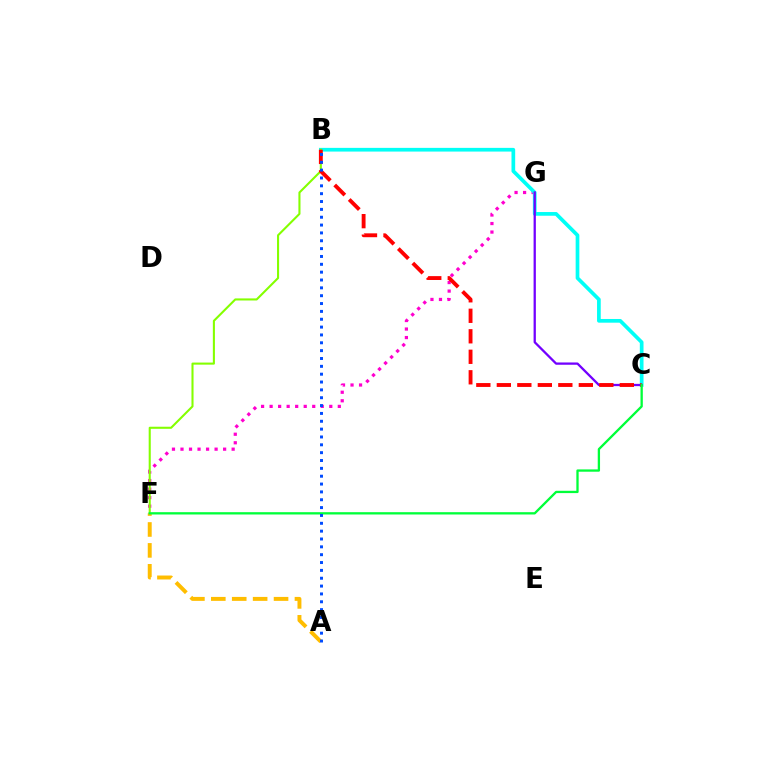{('F', 'G'): [{'color': '#ff00cf', 'line_style': 'dotted', 'thickness': 2.32}], ('B', 'C'): [{'color': '#00fff6', 'line_style': 'solid', 'thickness': 2.66}, {'color': '#ff0000', 'line_style': 'dashed', 'thickness': 2.78}], ('B', 'F'): [{'color': '#84ff00', 'line_style': 'solid', 'thickness': 1.5}], ('C', 'G'): [{'color': '#7200ff', 'line_style': 'solid', 'thickness': 1.64}], ('A', 'F'): [{'color': '#ffbd00', 'line_style': 'dashed', 'thickness': 2.84}], ('C', 'F'): [{'color': '#00ff39', 'line_style': 'solid', 'thickness': 1.66}], ('A', 'B'): [{'color': '#004bff', 'line_style': 'dotted', 'thickness': 2.13}]}